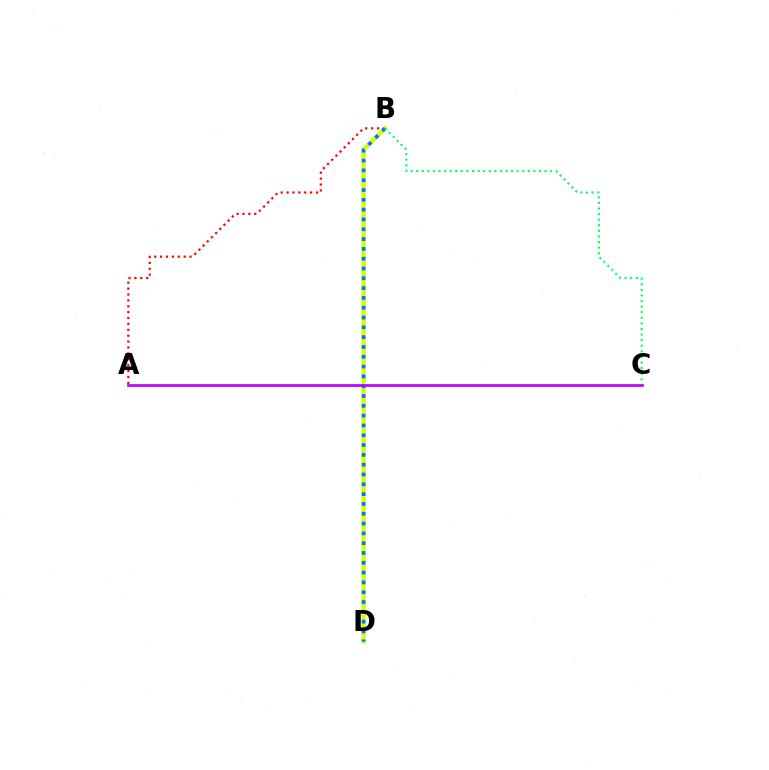{('A', 'B'): [{'color': '#ff0000', 'line_style': 'dotted', 'thickness': 1.6}], ('B', 'D'): [{'color': '#d1ff00', 'line_style': 'solid', 'thickness': 2.99}, {'color': '#0074ff', 'line_style': 'dotted', 'thickness': 2.67}], ('B', 'C'): [{'color': '#00ff5c', 'line_style': 'dotted', 'thickness': 1.52}], ('A', 'C'): [{'color': '#b900ff', 'line_style': 'solid', 'thickness': 1.93}]}